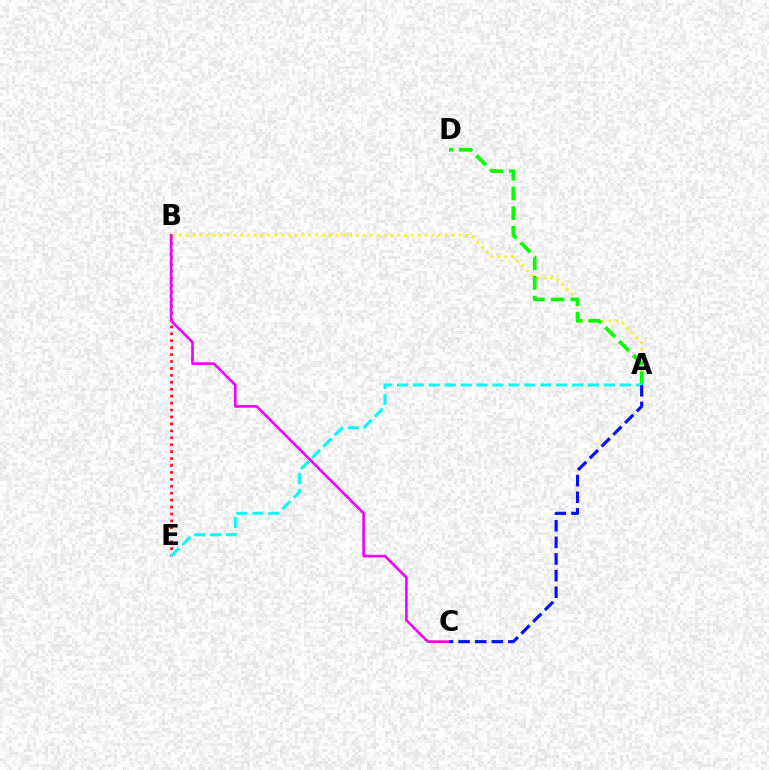{('B', 'E'): [{'color': '#ff0000', 'line_style': 'dotted', 'thickness': 1.88}], ('A', 'B'): [{'color': '#fcf500', 'line_style': 'dotted', 'thickness': 1.86}], ('A', 'D'): [{'color': '#08ff00', 'line_style': 'dashed', 'thickness': 2.67}], ('A', 'E'): [{'color': '#00fff6', 'line_style': 'dashed', 'thickness': 2.16}], ('B', 'C'): [{'color': '#ee00ff', 'line_style': 'solid', 'thickness': 1.88}], ('A', 'C'): [{'color': '#0010ff', 'line_style': 'dashed', 'thickness': 2.26}]}